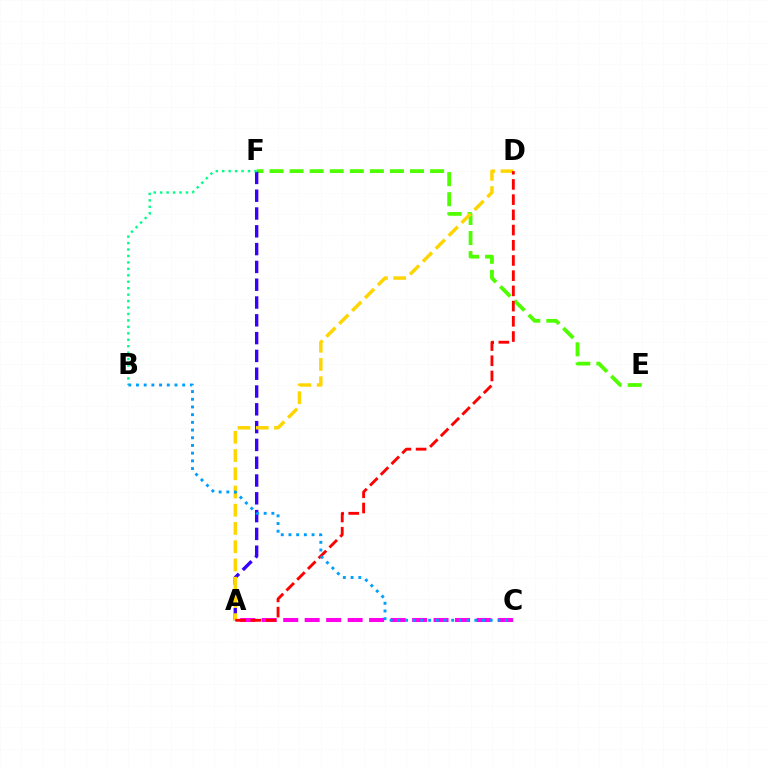{('E', 'F'): [{'color': '#4fff00', 'line_style': 'dashed', 'thickness': 2.73}], ('A', 'F'): [{'color': '#3700ff', 'line_style': 'dashed', 'thickness': 2.42}], ('B', 'F'): [{'color': '#00ff86', 'line_style': 'dotted', 'thickness': 1.75}], ('A', 'C'): [{'color': '#ff00ed', 'line_style': 'dashed', 'thickness': 2.92}], ('A', 'D'): [{'color': '#ffd500', 'line_style': 'dashed', 'thickness': 2.48}, {'color': '#ff0000', 'line_style': 'dashed', 'thickness': 2.07}], ('B', 'C'): [{'color': '#009eff', 'line_style': 'dotted', 'thickness': 2.09}]}